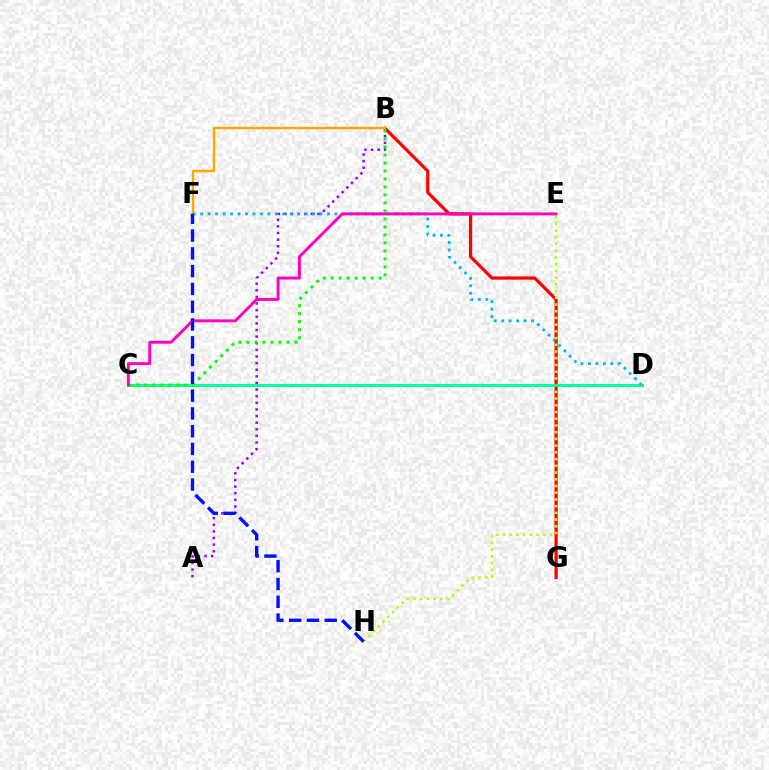{('A', 'B'): [{'color': '#9b00ff', 'line_style': 'dotted', 'thickness': 1.8}], ('B', 'G'): [{'color': '#ff0000', 'line_style': 'solid', 'thickness': 2.32}], ('E', 'H'): [{'color': '#b3ff00', 'line_style': 'dotted', 'thickness': 1.83}], ('B', 'F'): [{'color': '#ffa500', 'line_style': 'solid', 'thickness': 1.73}], ('C', 'D'): [{'color': '#00ff9d', 'line_style': 'solid', 'thickness': 2.16}], ('D', 'F'): [{'color': '#00b5ff', 'line_style': 'dotted', 'thickness': 2.03}], ('B', 'C'): [{'color': '#08ff00', 'line_style': 'dotted', 'thickness': 2.17}], ('C', 'E'): [{'color': '#ff00bd', 'line_style': 'solid', 'thickness': 2.1}], ('F', 'H'): [{'color': '#0010ff', 'line_style': 'dashed', 'thickness': 2.42}]}